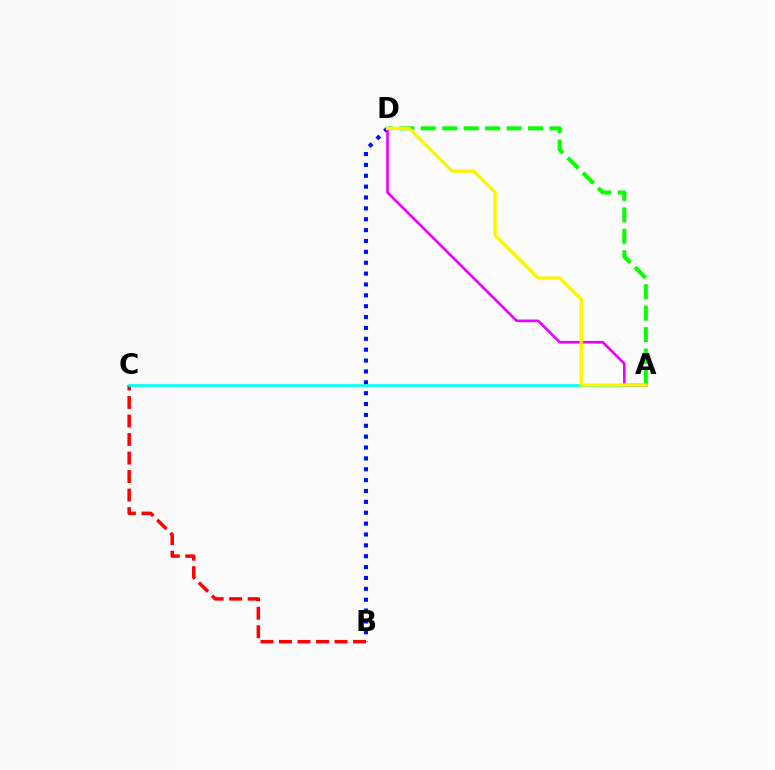{('B', 'C'): [{'color': '#ff0000', 'line_style': 'dashed', 'thickness': 2.52}], ('B', 'D'): [{'color': '#0010ff', 'line_style': 'dotted', 'thickness': 2.95}], ('A', 'D'): [{'color': '#08ff00', 'line_style': 'dashed', 'thickness': 2.91}, {'color': '#ee00ff', 'line_style': 'solid', 'thickness': 1.9}, {'color': '#fcf500', 'line_style': 'solid', 'thickness': 2.37}], ('A', 'C'): [{'color': '#00fff6', 'line_style': 'solid', 'thickness': 1.93}]}